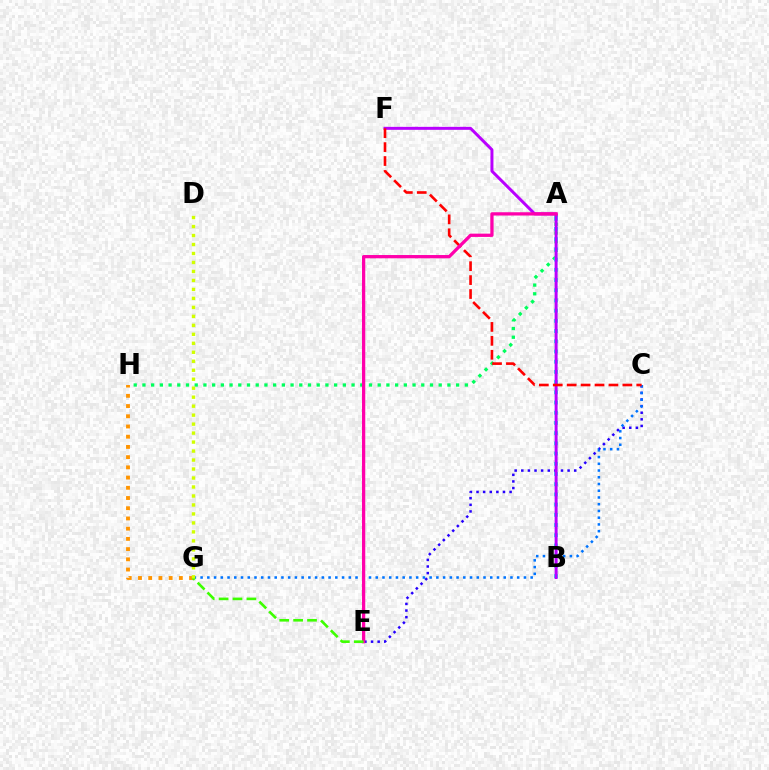{('C', 'E'): [{'color': '#2500ff', 'line_style': 'dotted', 'thickness': 1.8}], ('G', 'H'): [{'color': '#ff9400', 'line_style': 'dotted', 'thickness': 2.78}], ('A', 'H'): [{'color': '#00ff5c', 'line_style': 'dotted', 'thickness': 2.37}], ('A', 'B'): [{'color': '#00fff6', 'line_style': 'dotted', 'thickness': 2.77}], ('B', 'F'): [{'color': '#b900ff', 'line_style': 'solid', 'thickness': 2.15}], ('C', 'G'): [{'color': '#0074ff', 'line_style': 'dotted', 'thickness': 1.83}], ('C', 'F'): [{'color': '#ff0000', 'line_style': 'dashed', 'thickness': 1.89}], ('A', 'E'): [{'color': '#ff00ac', 'line_style': 'solid', 'thickness': 2.36}], ('E', 'G'): [{'color': '#3dff00', 'line_style': 'dashed', 'thickness': 1.89}], ('D', 'G'): [{'color': '#d1ff00', 'line_style': 'dotted', 'thickness': 2.44}]}